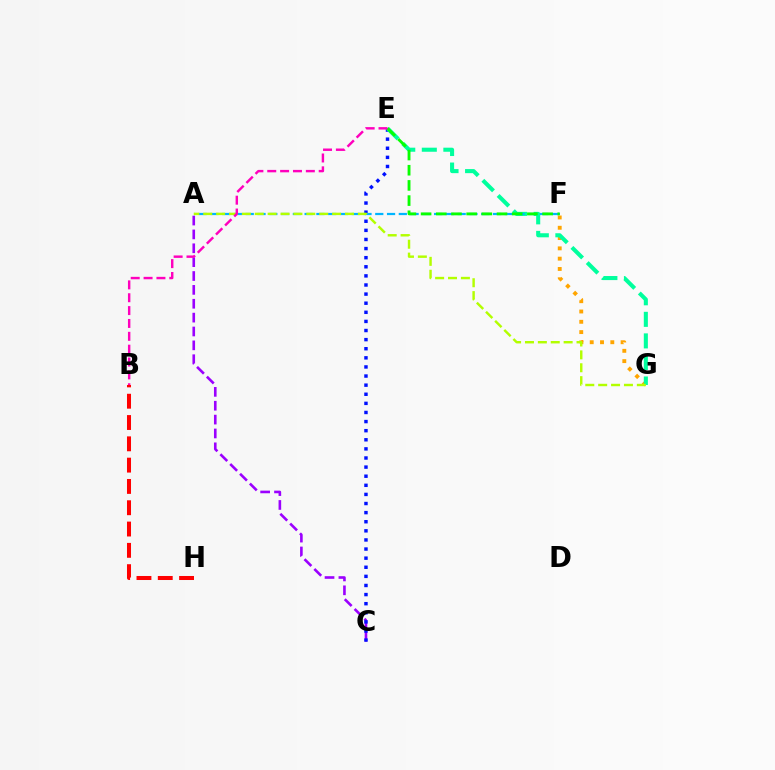{('F', 'G'): [{'color': '#ffa500', 'line_style': 'dotted', 'thickness': 2.8}], ('B', 'H'): [{'color': '#ff0000', 'line_style': 'dashed', 'thickness': 2.89}], ('A', 'C'): [{'color': '#9b00ff', 'line_style': 'dashed', 'thickness': 1.88}], ('C', 'E'): [{'color': '#0010ff', 'line_style': 'dotted', 'thickness': 2.47}], ('E', 'G'): [{'color': '#00ff9d', 'line_style': 'dashed', 'thickness': 2.93}], ('A', 'F'): [{'color': '#00b5ff', 'line_style': 'dashed', 'thickness': 1.6}], ('A', 'G'): [{'color': '#b3ff00', 'line_style': 'dashed', 'thickness': 1.75}], ('E', 'F'): [{'color': '#08ff00', 'line_style': 'dashed', 'thickness': 2.06}], ('B', 'E'): [{'color': '#ff00bd', 'line_style': 'dashed', 'thickness': 1.75}]}